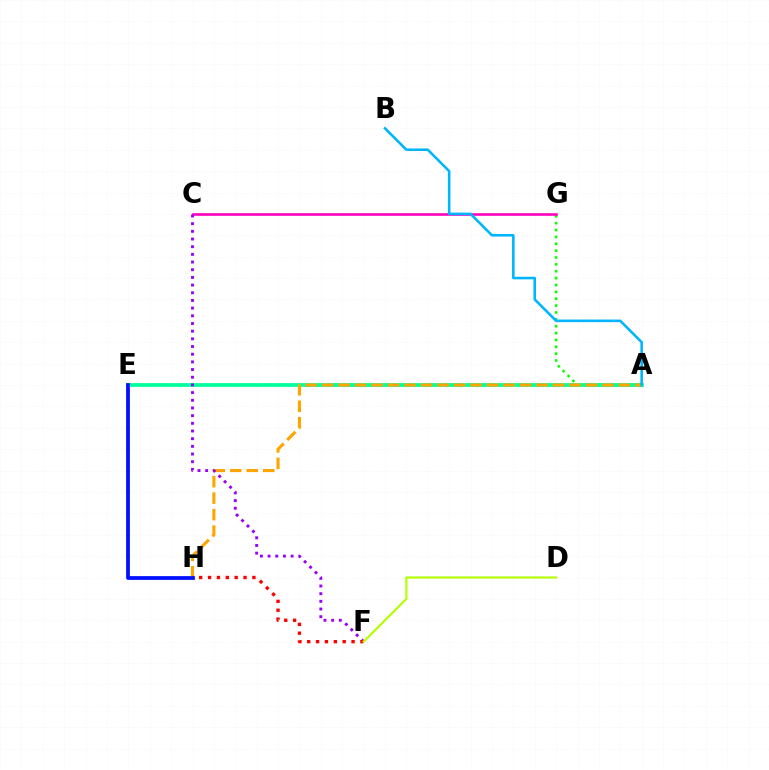{('A', 'G'): [{'color': '#08ff00', 'line_style': 'dotted', 'thickness': 1.87}], ('A', 'E'): [{'color': '#00ff9d', 'line_style': 'solid', 'thickness': 2.7}], ('A', 'H'): [{'color': '#ffa500', 'line_style': 'dashed', 'thickness': 2.24}], ('C', 'G'): [{'color': '#ff00bd', 'line_style': 'solid', 'thickness': 1.88}], ('C', 'F'): [{'color': '#9b00ff', 'line_style': 'dotted', 'thickness': 2.09}], ('F', 'H'): [{'color': '#ff0000', 'line_style': 'dotted', 'thickness': 2.41}], ('E', 'H'): [{'color': '#0010ff', 'line_style': 'solid', 'thickness': 2.71}], ('D', 'F'): [{'color': '#b3ff00', 'line_style': 'solid', 'thickness': 1.54}], ('A', 'B'): [{'color': '#00b5ff', 'line_style': 'solid', 'thickness': 1.85}]}